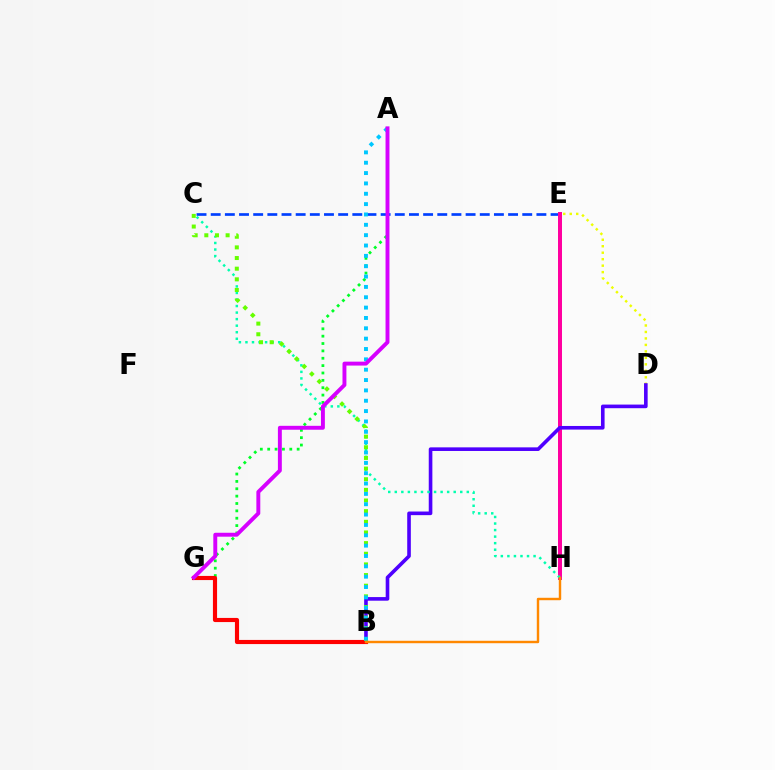{('C', 'E'): [{'color': '#003fff', 'line_style': 'dashed', 'thickness': 1.92}], ('D', 'E'): [{'color': '#eeff00', 'line_style': 'dotted', 'thickness': 1.76}], ('A', 'G'): [{'color': '#00ff27', 'line_style': 'dotted', 'thickness': 2.0}, {'color': '#d600ff', 'line_style': 'solid', 'thickness': 2.82}], ('E', 'H'): [{'color': '#ff00a0', 'line_style': 'solid', 'thickness': 2.88}], ('B', 'D'): [{'color': '#4f00ff', 'line_style': 'solid', 'thickness': 2.61}], ('C', 'H'): [{'color': '#00ffaf', 'line_style': 'dotted', 'thickness': 1.78}], ('B', 'G'): [{'color': '#ff0000', 'line_style': 'solid', 'thickness': 2.98}], ('B', 'C'): [{'color': '#66ff00', 'line_style': 'dotted', 'thickness': 2.89}], ('A', 'B'): [{'color': '#00c7ff', 'line_style': 'dotted', 'thickness': 2.81}], ('B', 'H'): [{'color': '#ff8800', 'line_style': 'solid', 'thickness': 1.75}]}